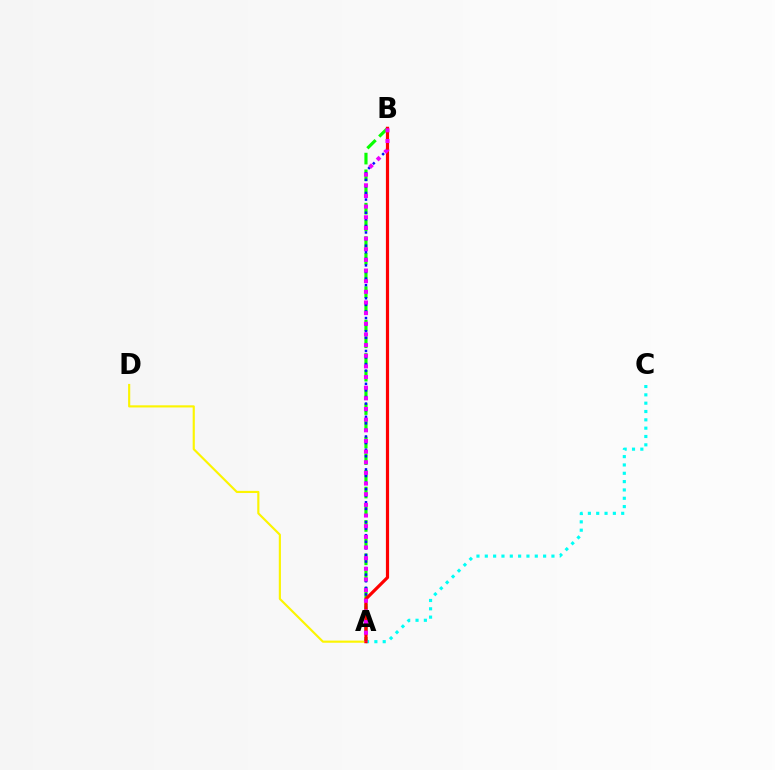{('A', 'B'): [{'color': '#08ff00', 'line_style': 'dashed', 'thickness': 2.27}, {'color': '#0010ff', 'line_style': 'dotted', 'thickness': 1.79}, {'color': '#ff0000', 'line_style': 'solid', 'thickness': 2.29}, {'color': '#ee00ff', 'line_style': 'dotted', 'thickness': 2.89}], ('A', 'C'): [{'color': '#00fff6', 'line_style': 'dotted', 'thickness': 2.26}], ('A', 'D'): [{'color': '#fcf500', 'line_style': 'solid', 'thickness': 1.55}]}